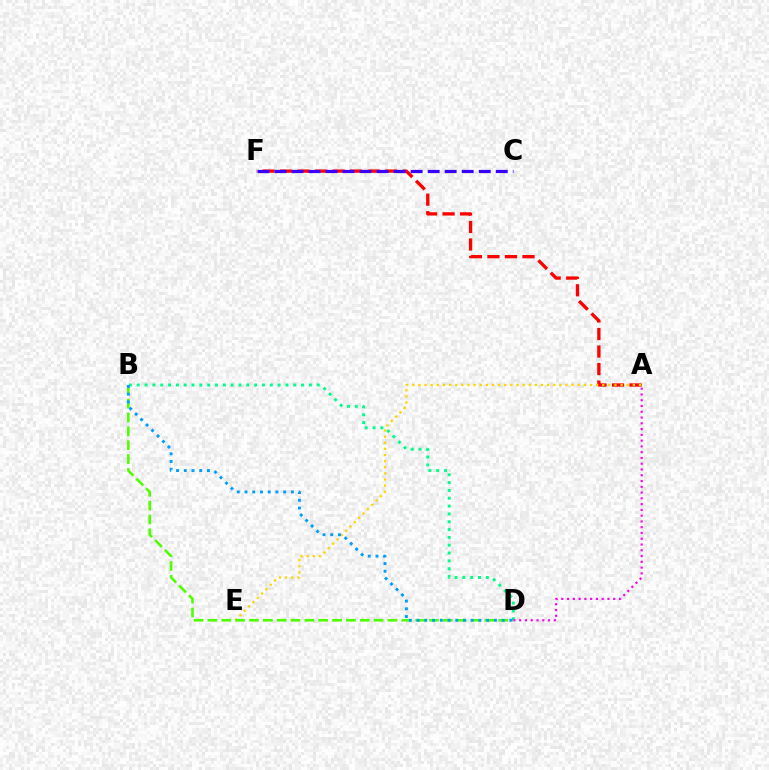{('A', 'F'): [{'color': '#ff0000', 'line_style': 'dashed', 'thickness': 2.38}], ('A', 'E'): [{'color': '#ffd500', 'line_style': 'dotted', 'thickness': 1.66}], ('B', 'D'): [{'color': '#4fff00', 'line_style': 'dashed', 'thickness': 1.88}, {'color': '#00ff86', 'line_style': 'dotted', 'thickness': 2.13}, {'color': '#009eff', 'line_style': 'dotted', 'thickness': 2.1}], ('C', 'F'): [{'color': '#3700ff', 'line_style': 'dashed', 'thickness': 2.31}], ('A', 'D'): [{'color': '#ff00ed', 'line_style': 'dotted', 'thickness': 1.57}]}